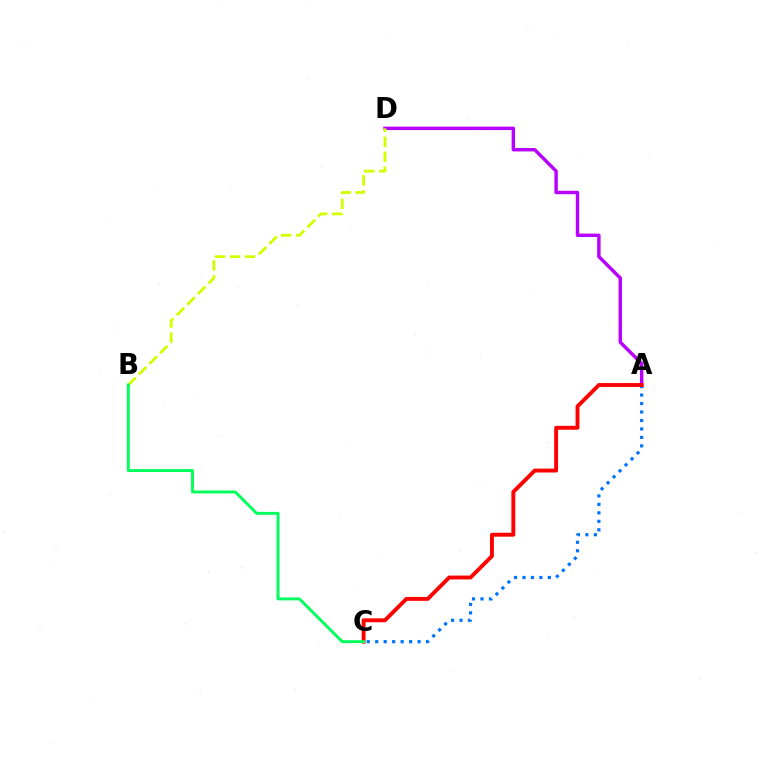{('A', 'D'): [{'color': '#b900ff', 'line_style': 'solid', 'thickness': 2.46}], ('B', 'D'): [{'color': '#d1ff00', 'line_style': 'dashed', 'thickness': 2.03}], ('A', 'C'): [{'color': '#0074ff', 'line_style': 'dotted', 'thickness': 2.3}, {'color': '#ff0000', 'line_style': 'solid', 'thickness': 2.8}], ('B', 'C'): [{'color': '#00ff5c', 'line_style': 'solid', 'thickness': 2.1}]}